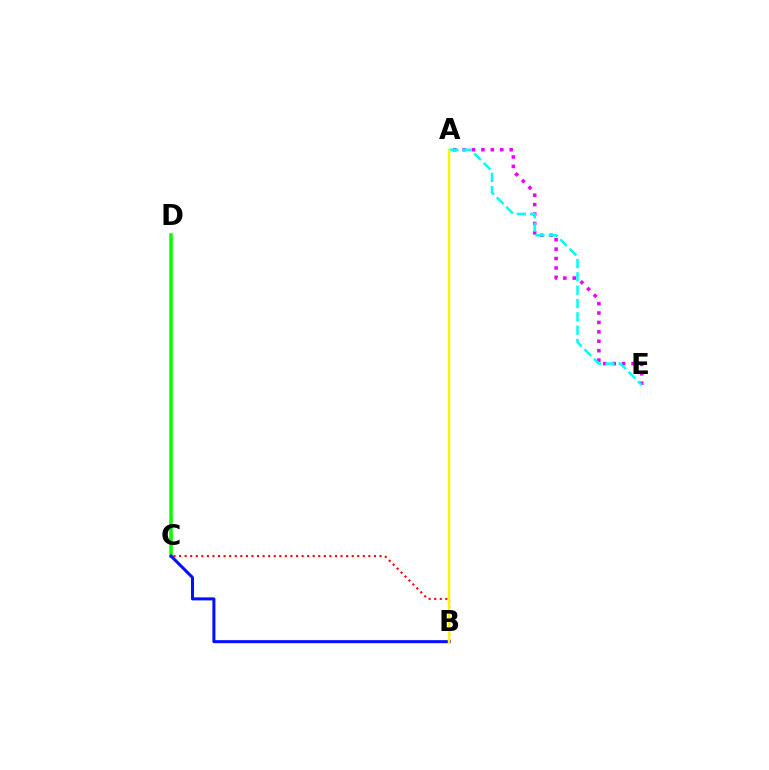{('A', 'E'): [{'color': '#ee00ff', 'line_style': 'dotted', 'thickness': 2.56}, {'color': '#00fff6', 'line_style': 'dashed', 'thickness': 1.81}], ('C', 'D'): [{'color': '#08ff00', 'line_style': 'solid', 'thickness': 2.54}], ('B', 'C'): [{'color': '#ff0000', 'line_style': 'dotted', 'thickness': 1.51}, {'color': '#0010ff', 'line_style': 'solid', 'thickness': 2.18}], ('A', 'B'): [{'color': '#fcf500', 'line_style': 'solid', 'thickness': 1.75}]}